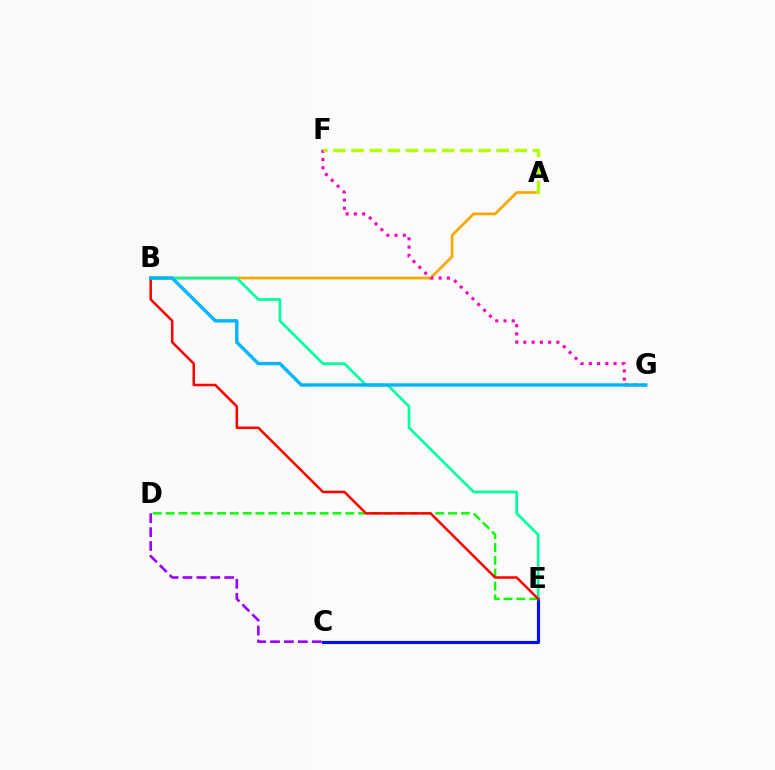{('D', 'E'): [{'color': '#08ff00', 'line_style': 'dashed', 'thickness': 1.74}], ('C', 'E'): [{'color': '#0010ff', 'line_style': 'solid', 'thickness': 2.27}], ('A', 'B'): [{'color': '#ffa500', 'line_style': 'solid', 'thickness': 1.96}], ('C', 'D'): [{'color': '#9b00ff', 'line_style': 'dashed', 'thickness': 1.89}], ('B', 'E'): [{'color': '#00ff9d', 'line_style': 'solid', 'thickness': 1.92}, {'color': '#ff0000', 'line_style': 'solid', 'thickness': 1.8}], ('F', 'G'): [{'color': '#ff00bd', 'line_style': 'dotted', 'thickness': 2.24}], ('A', 'F'): [{'color': '#b3ff00', 'line_style': 'dashed', 'thickness': 2.46}], ('B', 'G'): [{'color': '#00b5ff', 'line_style': 'solid', 'thickness': 2.44}]}